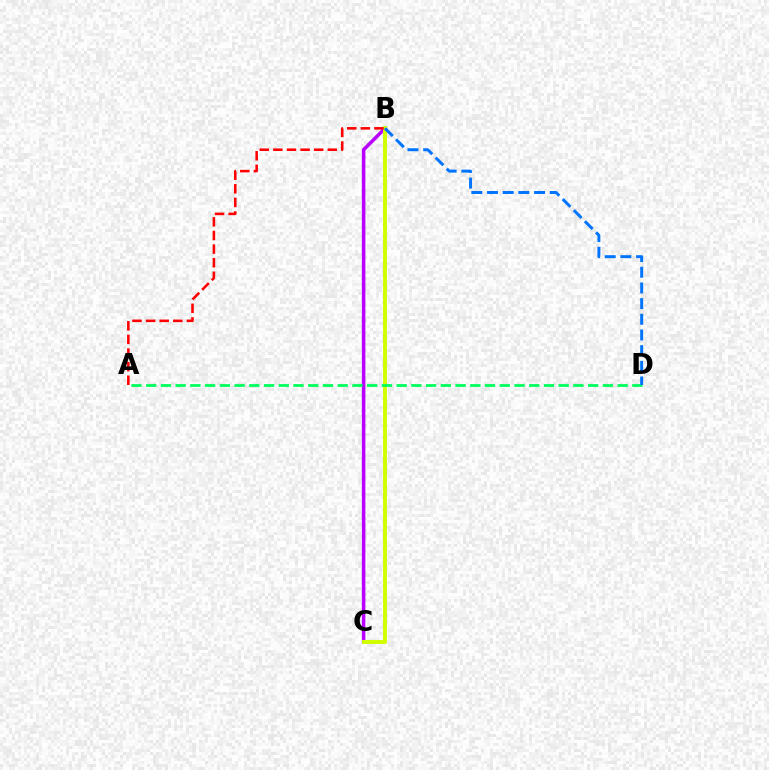{('B', 'C'): [{'color': '#b900ff', 'line_style': 'solid', 'thickness': 2.54}, {'color': '#d1ff00', 'line_style': 'solid', 'thickness': 2.83}], ('A', 'D'): [{'color': '#00ff5c', 'line_style': 'dashed', 'thickness': 2.0}], ('A', 'B'): [{'color': '#ff0000', 'line_style': 'dashed', 'thickness': 1.85}], ('B', 'D'): [{'color': '#0074ff', 'line_style': 'dashed', 'thickness': 2.13}]}